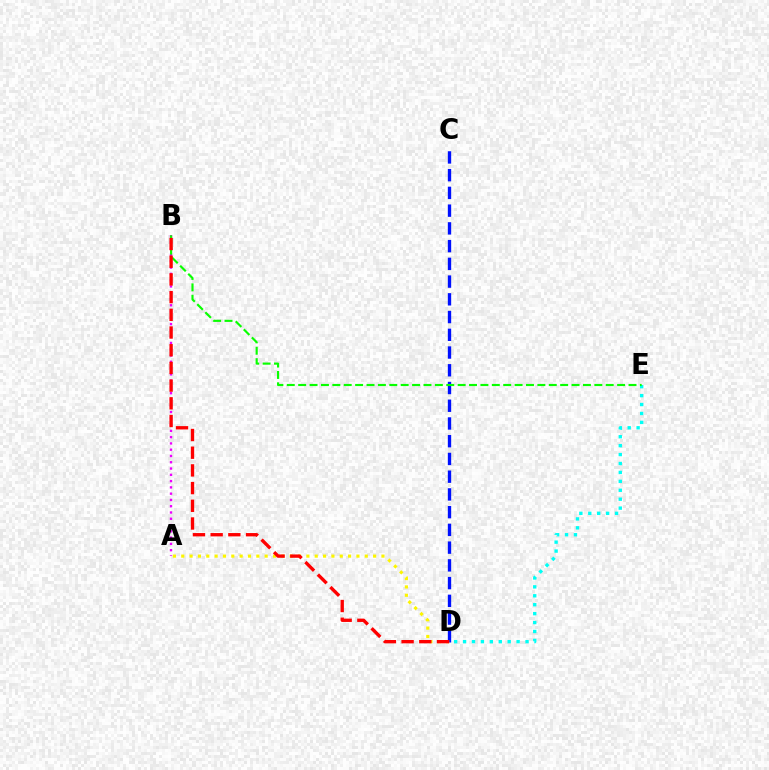{('A', 'B'): [{'color': '#ee00ff', 'line_style': 'dotted', 'thickness': 1.71}], ('C', 'D'): [{'color': '#0010ff', 'line_style': 'dashed', 'thickness': 2.41}], ('D', 'E'): [{'color': '#00fff6', 'line_style': 'dotted', 'thickness': 2.43}], ('A', 'D'): [{'color': '#fcf500', 'line_style': 'dotted', 'thickness': 2.27}], ('B', 'E'): [{'color': '#08ff00', 'line_style': 'dashed', 'thickness': 1.55}], ('B', 'D'): [{'color': '#ff0000', 'line_style': 'dashed', 'thickness': 2.4}]}